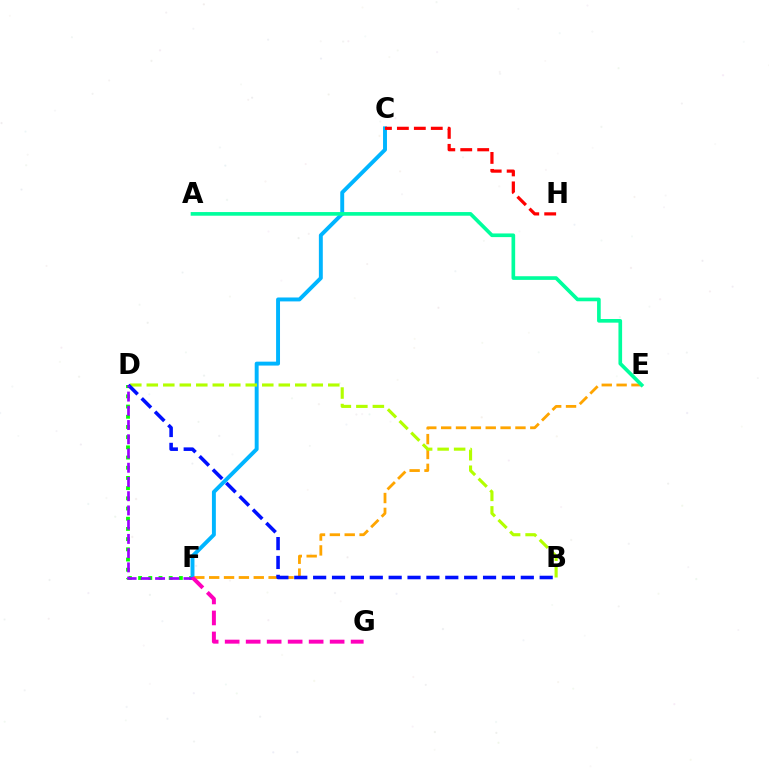{('D', 'F'): [{'color': '#08ff00', 'line_style': 'dotted', 'thickness': 2.77}, {'color': '#9b00ff', 'line_style': 'dashed', 'thickness': 1.93}], ('C', 'F'): [{'color': '#00b5ff', 'line_style': 'solid', 'thickness': 2.82}], ('E', 'F'): [{'color': '#ffa500', 'line_style': 'dashed', 'thickness': 2.02}], ('A', 'E'): [{'color': '#00ff9d', 'line_style': 'solid', 'thickness': 2.63}], ('B', 'D'): [{'color': '#b3ff00', 'line_style': 'dashed', 'thickness': 2.24}, {'color': '#0010ff', 'line_style': 'dashed', 'thickness': 2.56}], ('C', 'H'): [{'color': '#ff0000', 'line_style': 'dashed', 'thickness': 2.3}], ('F', 'G'): [{'color': '#ff00bd', 'line_style': 'dashed', 'thickness': 2.85}]}